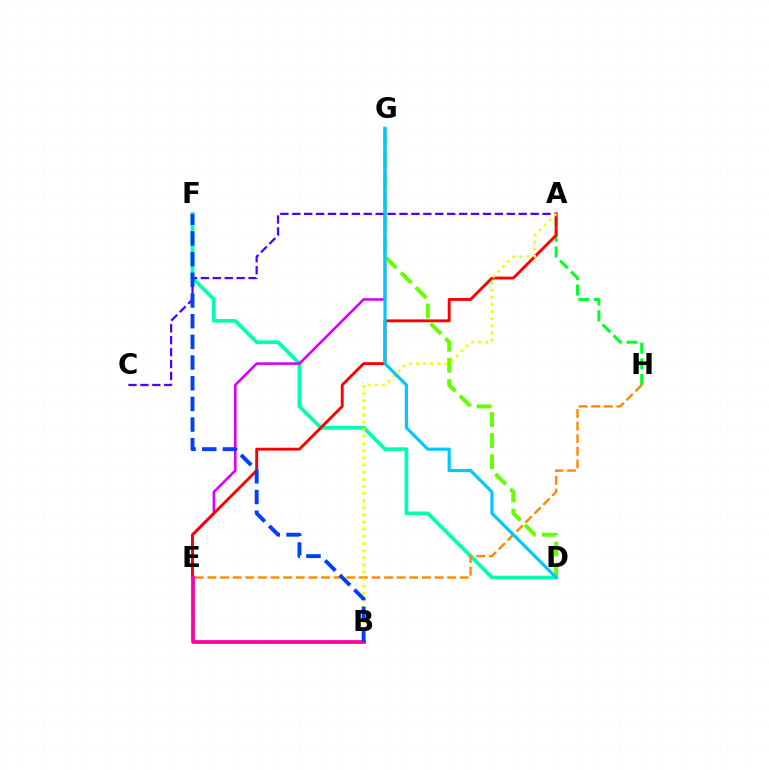{('D', 'F'): [{'color': '#00ffaf', 'line_style': 'solid', 'thickness': 2.68}], ('A', 'C'): [{'color': '#4f00ff', 'line_style': 'dashed', 'thickness': 1.62}], ('A', 'H'): [{'color': '#00ff27', 'line_style': 'dashed', 'thickness': 2.13}], ('E', 'G'): [{'color': '#d600ff', 'line_style': 'solid', 'thickness': 1.87}], ('E', 'H'): [{'color': '#ff8800', 'line_style': 'dashed', 'thickness': 1.71}], ('A', 'E'): [{'color': '#ff0000', 'line_style': 'solid', 'thickness': 2.07}], ('D', 'G'): [{'color': '#66ff00', 'line_style': 'dashed', 'thickness': 2.86}, {'color': '#00c7ff', 'line_style': 'solid', 'thickness': 2.28}], ('A', 'B'): [{'color': '#eeff00', 'line_style': 'dotted', 'thickness': 1.94}], ('B', 'E'): [{'color': '#ff00a0', 'line_style': 'solid', 'thickness': 2.69}], ('B', 'F'): [{'color': '#003fff', 'line_style': 'dashed', 'thickness': 2.81}]}